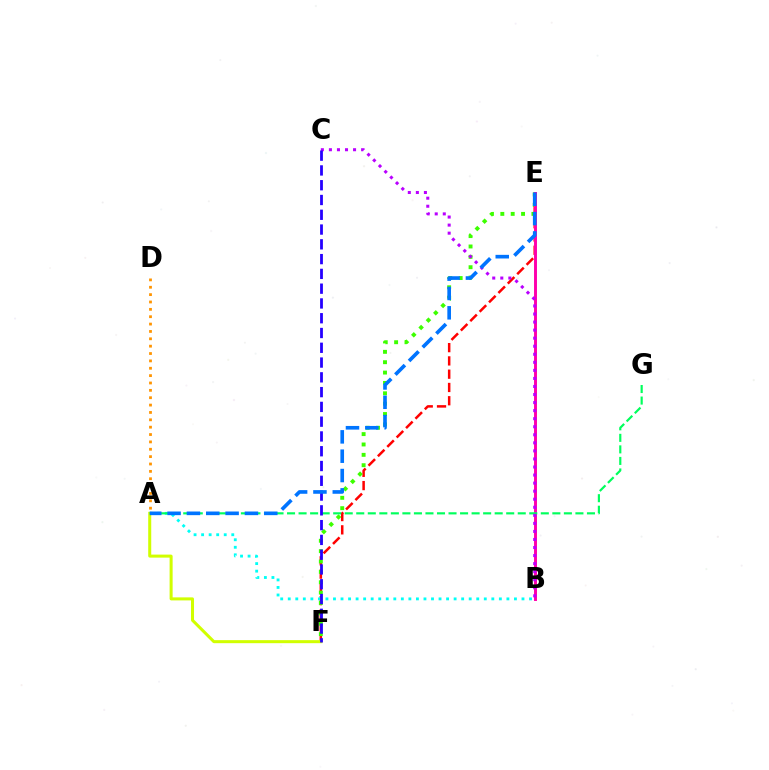{('E', 'F'): [{'color': '#ff0000', 'line_style': 'dashed', 'thickness': 1.8}, {'color': '#3dff00', 'line_style': 'dotted', 'thickness': 2.82}], ('A', 'B'): [{'color': '#00fff6', 'line_style': 'dotted', 'thickness': 2.05}], ('A', 'F'): [{'color': '#d1ff00', 'line_style': 'solid', 'thickness': 2.18}], ('B', 'E'): [{'color': '#ff00ac', 'line_style': 'solid', 'thickness': 2.12}], ('A', 'D'): [{'color': '#ff9400', 'line_style': 'dotted', 'thickness': 2.0}], ('A', 'G'): [{'color': '#00ff5c', 'line_style': 'dashed', 'thickness': 1.57}], ('B', 'C'): [{'color': '#b900ff', 'line_style': 'dotted', 'thickness': 2.19}], ('C', 'F'): [{'color': '#2500ff', 'line_style': 'dashed', 'thickness': 2.01}], ('A', 'E'): [{'color': '#0074ff', 'line_style': 'dashed', 'thickness': 2.63}]}